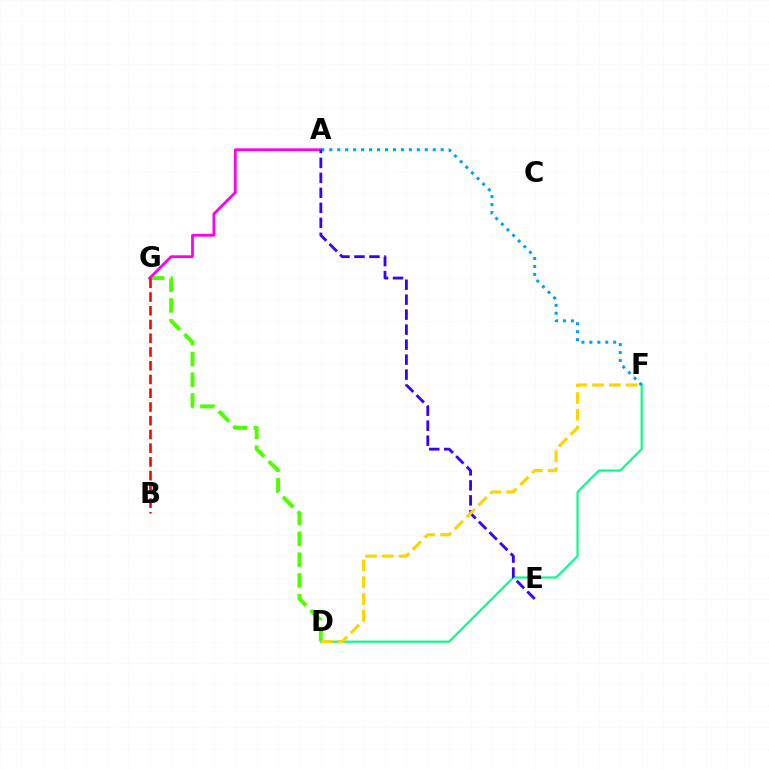{('D', 'G'): [{'color': '#4fff00', 'line_style': 'dashed', 'thickness': 2.82}], ('A', 'G'): [{'color': '#ff00ed', 'line_style': 'solid', 'thickness': 2.0}], ('D', 'F'): [{'color': '#00ff86', 'line_style': 'solid', 'thickness': 1.53}, {'color': '#ffd500', 'line_style': 'dashed', 'thickness': 2.28}], ('A', 'F'): [{'color': '#009eff', 'line_style': 'dotted', 'thickness': 2.16}], ('B', 'G'): [{'color': '#ff0000', 'line_style': 'dashed', 'thickness': 1.87}], ('A', 'E'): [{'color': '#3700ff', 'line_style': 'dashed', 'thickness': 2.04}]}